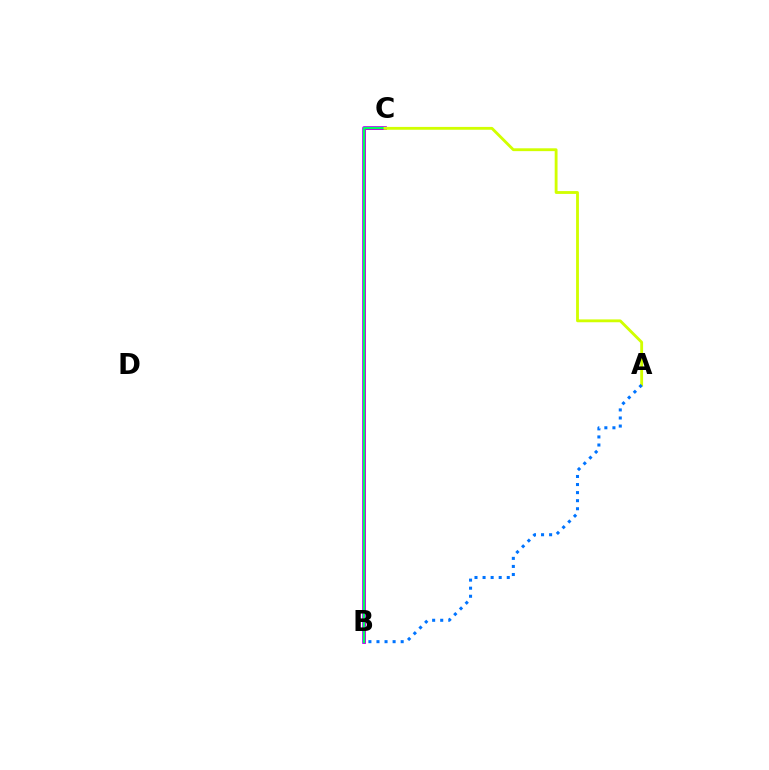{('B', 'C'): [{'color': '#ff0000', 'line_style': 'solid', 'thickness': 1.8}, {'color': '#b900ff', 'line_style': 'solid', 'thickness': 2.66}, {'color': '#00ff5c', 'line_style': 'solid', 'thickness': 1.55}], ('A', 'C'): [{'color': '#d1ff00', 'line_style': 'solid', 'thickness': 2.04}], ('A', 'B'): [{'color': '#0074ff', 'line_style': 'dotted', 'thickness': 2.19}]}